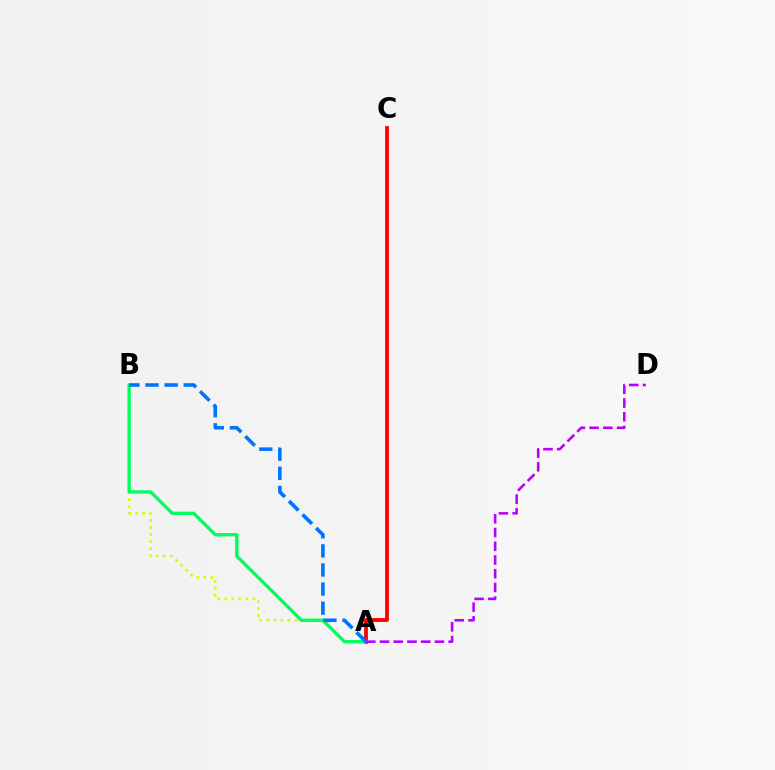{('A', 'B'): [{'color': '#d1ff00', 'line_style': 'dotted', 'thickness': 1.91}, {'color': '#00ff5c', 'line_style': 'solid', 'thickness': 2.41}, {'color': '#0074ff', 'line_style': 'dashed', 'thickness': 2.59}], ('A', 'C'): [{'color': '#ff0000', 'line_style': 'solid', 'thickness': 2.75}], ('A', 'D'): [{'color': '#b900ff', 'line_style': 'dashed', 'thickness': 1.87}]}